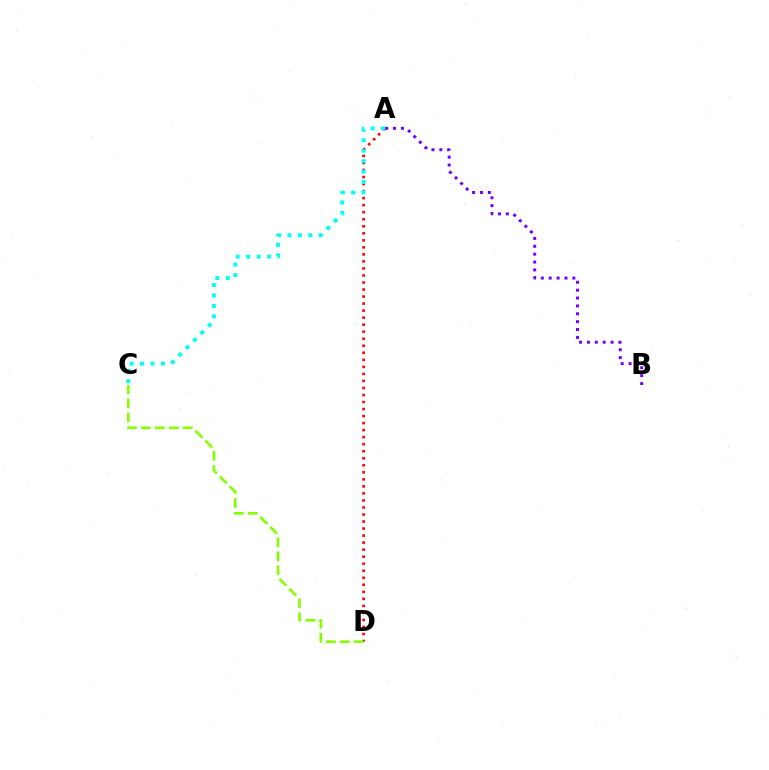{('A', 'D'): [{'color': '#ff0000', 'line_style': 'dotted', 'thickness': 1.91}], ('C', 'D'): [{'color': '#84ff00', 'line_style': 'dashed', 'thickness': 1.9}], ('A', 'C'): [{'color': '#00fff6', 'line_style': 'dotted', 'thickness': 2.84}], ('A', 'B'): [{'color': '#7200ff', 'line_style': 'dotted', 'thickness': 2.14}]}